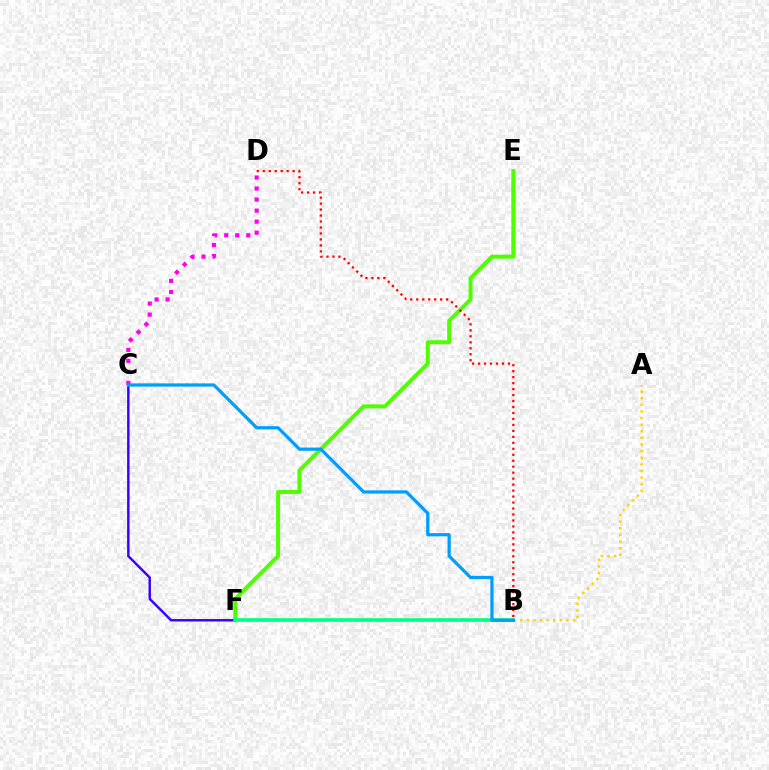{('E', 'F'): [{'color': '#4fff00', 'line_style': 'solid', 'thickness': 2.86}], ('A', 'B'): [{'color': '#ffd500', 'line_style': 'dotted', 'thickness': 1.8}], ('C', 'D'): [{'color': '#ff00ed', 'line_style': 'dotted', 'thickness': 2.99}], ('C', 'F'): [{'color': '#3700ff', 'line_style': 'solid', 'thickness': 1.76}], ('B', 'F'): [{'color': '#00ff86', 'line_style': 'solid', 'thickness': 2.62}], ('B', 'C'): [{'color': '#009eff', 'line_style': 'solid', 'thickness': 2.32}], ('B', 'D'): [{'color': '#ff0000', 'line_style': 'dotted', 'thickness': 1.62}]}